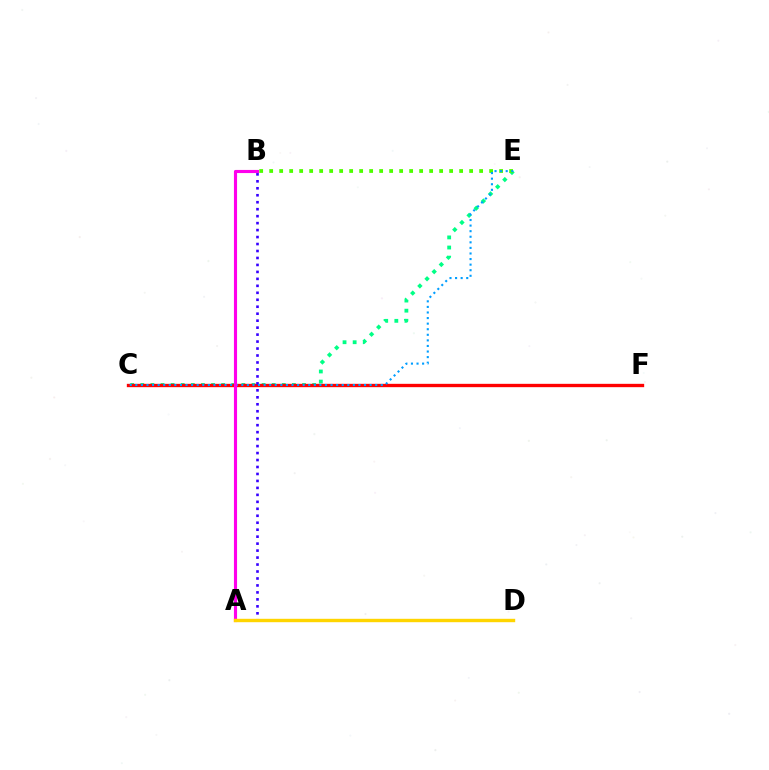{('C', 'E'): [{'color': '#00ff86', 'line_style': 'dotted', 'thickness': 2.75}, {'color': '#009eff', 'line_style': 'dotted', 'thickness': 1.52}], ('C', 'F'): [{'color': '#ff0000', 'line_style': 'solid', 'thickness': 2.41}], ('B', 'E'): [{'color': '#4fff00', 'line_style': 'dotted', 'thickness': 2.72}], ('A', 'B'): [{'color': '#3700ff', 'line_style': 'dotted', 'thickness': 1.89}, {'color': '#ff00ed', 'line_style': 'solid', 'thickness': 2.25}], ('A', 'D'): [{'color': '#ffd500', 'line_style': 'solid', 'thickness': 2.45}]}